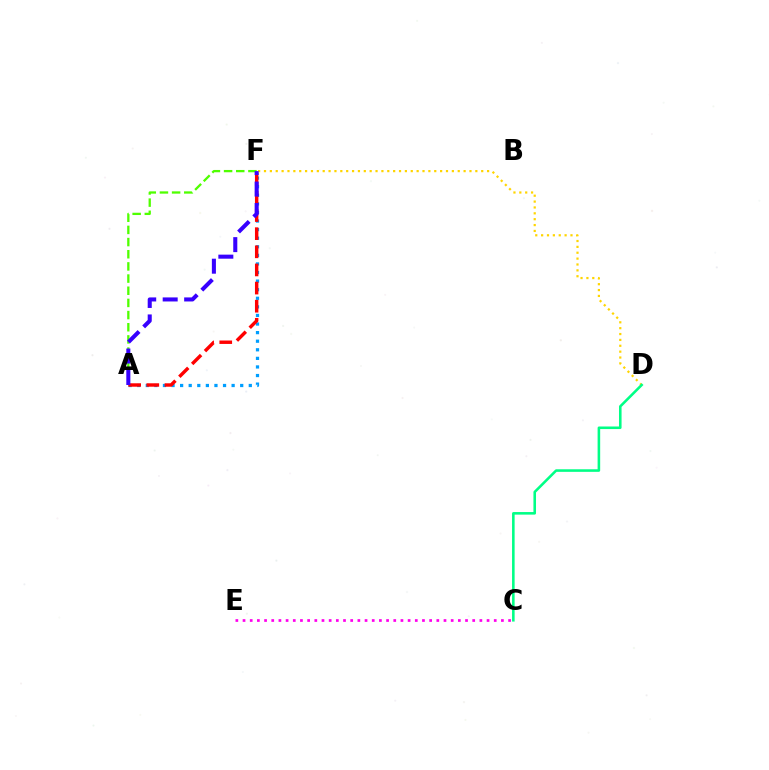{('A', 'F'): [{'color': '#4fff00', 'line_style': 'dashed', 'thickness': 1.65}, {'color': '#009eff', 'line_style': 'dotted', 'thickness': 2.33}, {'color': '#ff0000', 'line_style': 'dashed', 'thickness': 2.46}, {'color': '#3700ff', 'line_style': 'dashed', 'thickness': 2.92}], ('D', 'F'): [{'color': '#ffd500', 'line_style': 'dotted', 'thickness': 1.6}], ('C', 'E'): [{'color': '#ff00ed', 'line_style': 'dotted', 'thickness': 1.95}], ('C', 'D'): [{'color': '#00ff86', 'line_style': 'solid', 'thickness': 1.85}]}